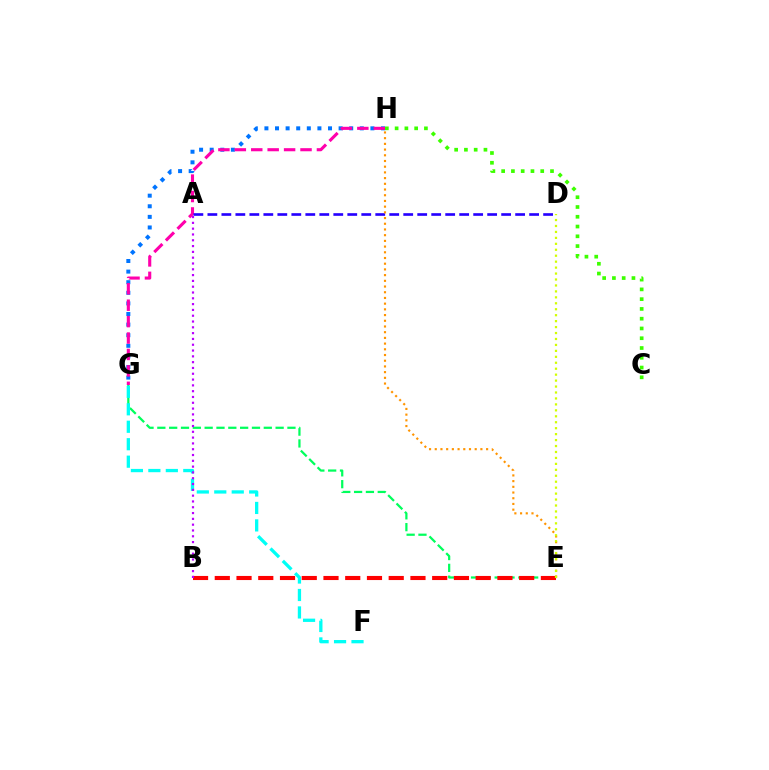{('G', 'H'): [{'color': '#0074ff', 'line_style': 'dotted', 'thickness': 2.88}, {'color': '#ff00ac', 'line_style': 'dashed', 'thickness': 2.23}], ('A', 'D'): [{'color': '#2500ff', 'line_style': 'dashed', 'thickness': 1.9}], ('E', 'G'): [{'color': '#00ff5c', 'line_style': 'dashed', 'thickness': 1.61}], ('B', 'E'): [{'color': '#ff0000', 'line_style': 'dashed', 'thickness': 2.95}], ('E', 'H'): [{'color': '#ff9400', 'line_style': 'dotted', 'thickness': 1.55}], ('D', 'E'): [{'color': '#d1ff00', 'line_style': 'dotted', 'thickness': 1.62}], ('C', 'H'): [{'color': '#3dff00', 'line_style': 'dotted', 'thickness': 2.65}], ('F', 'G'): [{'color': '#00fff6', 'line_style': 'dashed', 'thickness': 2.37}], ('A', 'B'): [{'color': '#b900ff', 'line_style': 'dotted', 'thickness': 1.58}]}